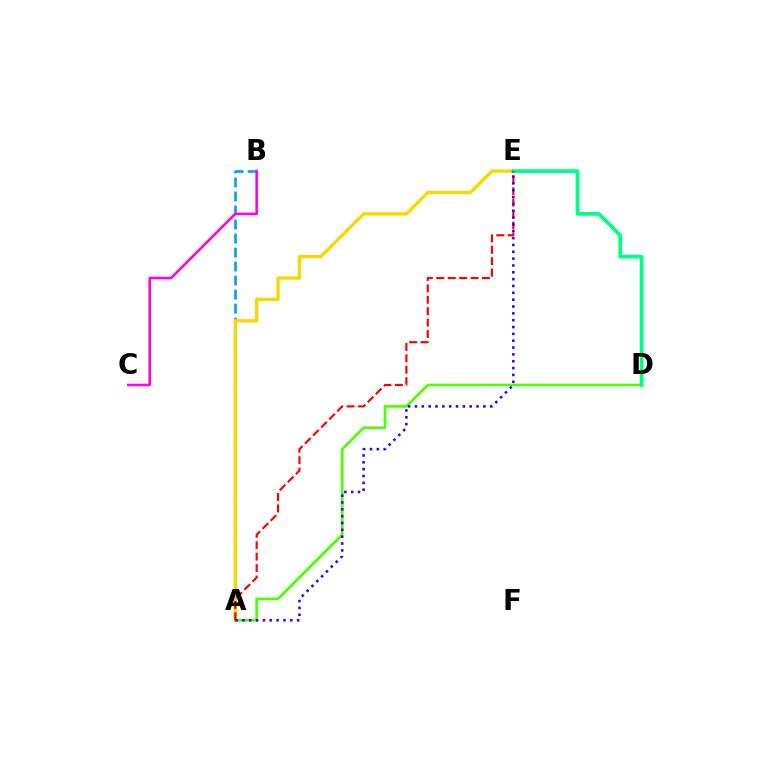{('A', 'D'): [{'color': '#4fff00', 'line_style': 'solid', 'thickness': 1.94}], ('A', 'B'): [{'color': '#009eff', 'line_style': 'dashed', 'thickness': 1.9}], ('A', 'E'): [{'color': '#ffd500', 'line_style': 'solid', 'thickness': 2.41}, {'color': '#ff0000', 'line_style': 'dashed', 'thickness': 1.55}, {'color': '#3700ff', 'line_style': 'dotted', 'thickness': 1.86}], ('D', 'E'): [{'color': '#00ff86', 'line_style': 'solid', 'thickness': 2.7}], ('B', 'C'): [{'color': '#ff00ed', 'line_style': 'solid', 'thickness': 1.85}]}